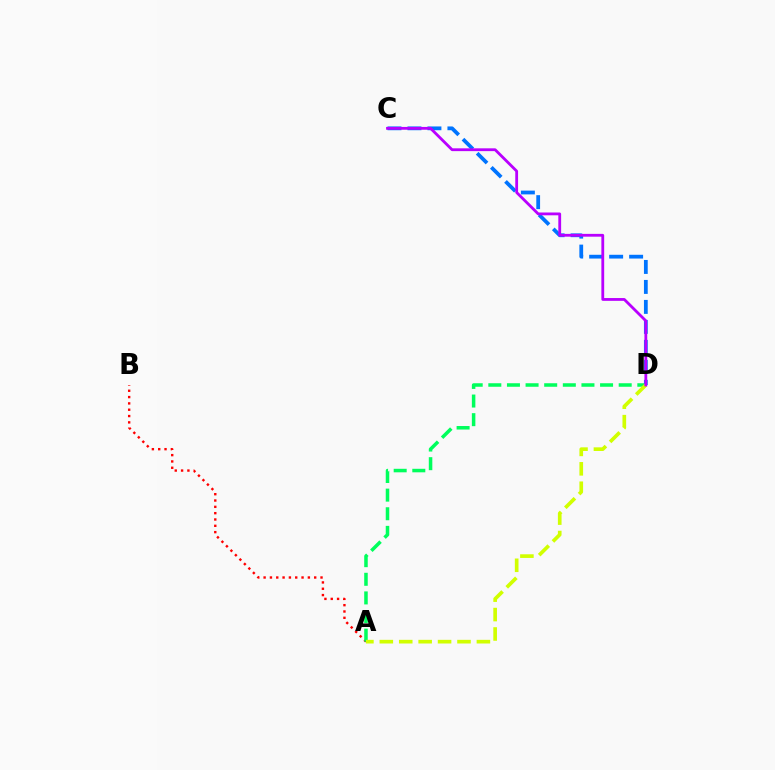{('A', 'B'): [{'color': '#ff0000', 'line_style': 'dotted', 'thickness': 1.72}], ('A', 'D'): [{'color': '#00ff5c', 'line_style': 'dashed', 'thickness': 2.53}, {'color': '#d1ff00', 'line_style': 'dashed', 'thickness': 2.64}], ('C', 'D'): [{'color': '#0074ff', 'line_style': 'dashed', 'thickness': 2.71}, {'color': '#b900ff', 'line_style': 'solid', 'thickness': 2.02}]}